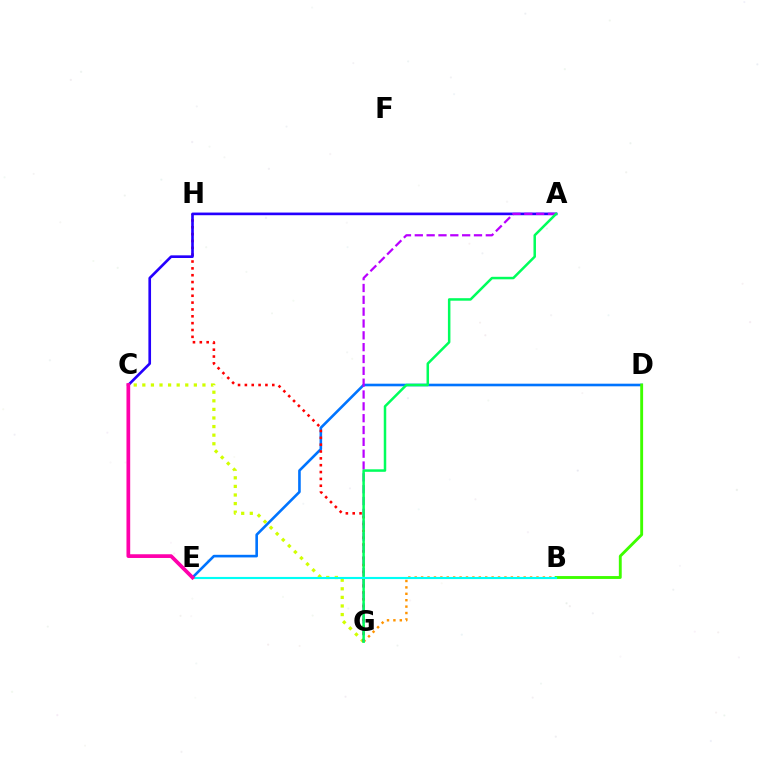{('D', 'E'): [{'color': '#0074ff', 'line_style': 'solid', 'thickness': 1.88}], ('C', 'G'): [{'color': '#d1ff00', 'line_style': 'dotted', 'thickness': 2.33}], ('G', 'H'): [{'color': '#ff0000', 'line_style': 'dotted', 'thickness': 1.86}], ('B', 'G'): [{'color': '#ff9400', 'line_style': 'dotted', 'thickness': 1.74}], ('A', 'C'): [{'color': '#2500ff', 'line_style': 'solid', 'thickness': 1.91}], ('B', 'D'): [{'color': '#3dff00', 'line_style': 'solid', 'thickness': 2.08}], ('A', 'G'): [{'color': '#b900ff', 'line_style': 'dashed', 'thickness': 1.61}, {'color': '#00ff5c', 'line_style': 'solid', 'thickness': 1.8}], ('B', 'E'): [{'color': '#00fff6', 'line_style': 'solid', 'thickness': 1.54}], ('C', 'E'): [{'color': '#ff00ac', 'line_style': 'solid', 'thickness': 2.68}]}